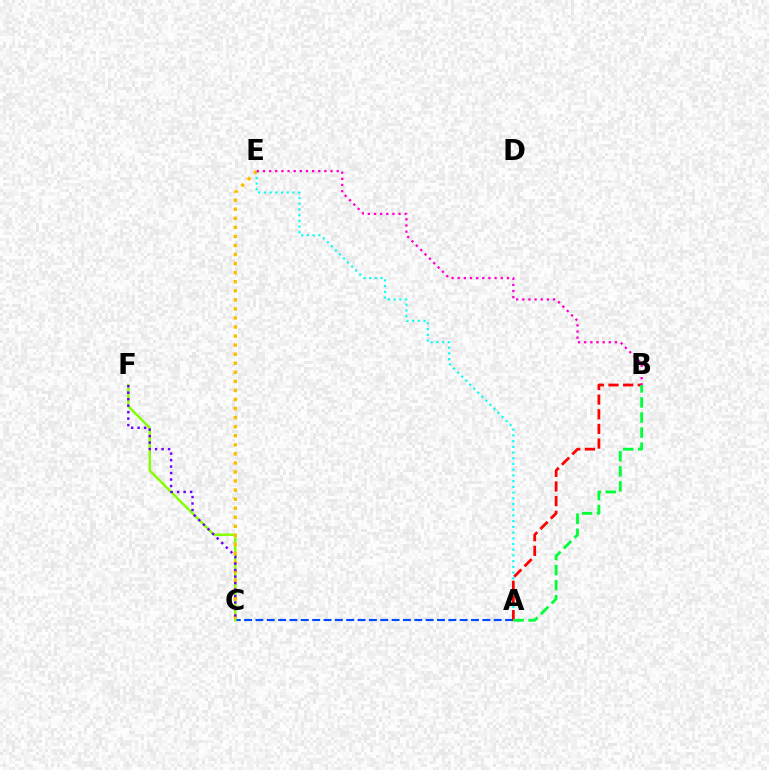{('A', 'E'): [{'color': '#00fff6', 'line_style': 'dotted', 'thickness': 1.55}], ('A', 'C'): [{'color': '#004bff', 'line_style': 'dashed', 'thickness': 1.54}], ('C', 'F'): [{'color': '#84ff00', 'line_style': 'solid', 'thickness': 1.75}, {'color': '#7200ff', 'line_style': 'dotted', 'thickness': 1.76}], ('C', 'E'): [{'color': '#ffbd00', 'line_style': 'dotted', 'thickness': 2.46}], ('A', 'B'): [{'color': '#ff0000', 'line_style': 'dashed', 'thickness': 1.99}, {'color': '#00ff39', 'line_style': 'dashed', 'thickness': 2.04}], ('B', 'E'): [{'color': '#ff00cf', 'line_style': 'dotted', 'thickness': 1.67}]}